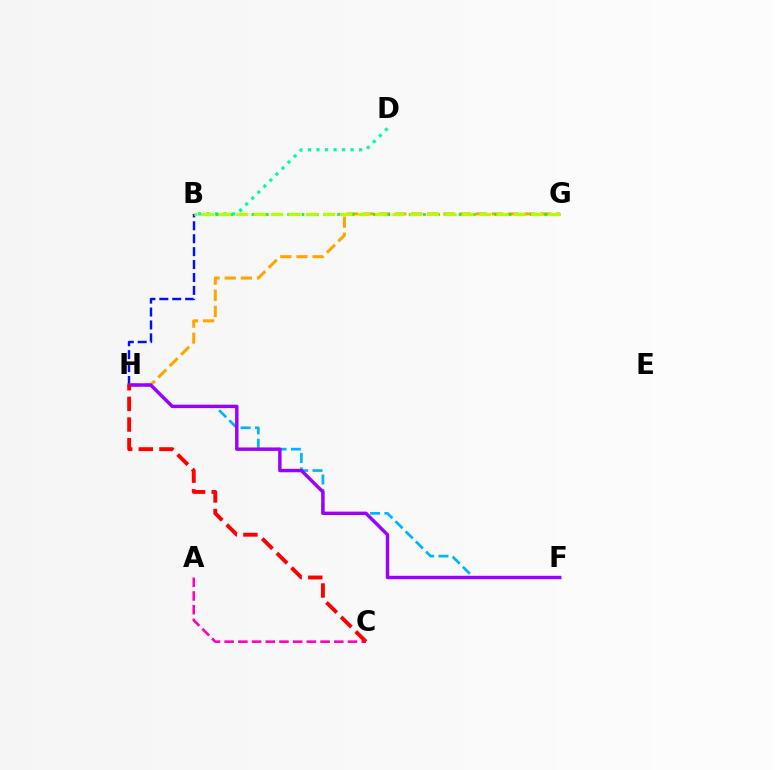{('B', 'H'): [{'color': '#0010ff', 'line_style': 'dashed', 'thickness': 1.76}], ('F', 'H'): [{'color': '#00b5ff', 'line_style': 'dashed', 'thickness': 1.95}, {'color': '#9b00ff', 'line_style': 'solid', 'thickness': 2.45}], ('B', 'D'): [{'color': '#00ff9d', 'line_style': 'dotted', 'thickness': 2.32}], ('A', 'C'): [{'color': '#ff00bd', 'line_style': 'dashed', 'thickness': 1.86}], ('G', 'H'): [{'color': '#ffa500', 'line_style': 'dashed', 'thickness': 2.19}], ('B', 'G'): [{'color': '#08ff00', 'line_style': 'dotted', 'thickness': 1.94}, {'color': '#b3ff00', 'line_style': 'dashed', 'thickness': 2.35}], ('C', 'H'): [{'color': '#ff0000', 'line_style': 'dashed', 'thickness': 2.8}]}